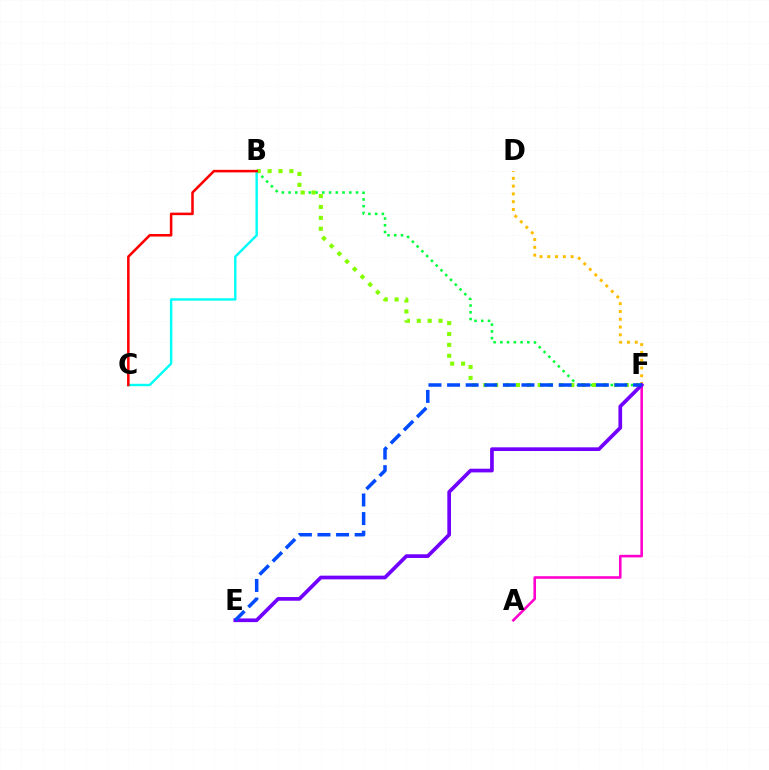{('B', 'F'): [{'color': '#00ff39', 'line_style': 'dotted', 'thickness': 1.83}, {'color': '#84ff00', 'line_style': 'dotted', 'thickness': 2.96}], ('A', 'F'): [{'color': '#ff00cf', 'line_style': 'solid', 'thickness': 1.87}], ('B', 'C'): [{'color': '#00fff6', 'line_style': 'solid', 'thickness': 1.74}, {'color': '#ff0000', 'line_style': 'solid', 'thickness': 1.83}], ('D', 'F'): [{'color': '#ffbd00', 'line_style': 'dotted', 'thickness': 2.12}], ('E', 'F'): [{'color': '#7200ff', 'line_style': 'solid', 'thickness': 2.66}, {'color': '#004bff', 'line_style': 'dashed', 'thickness': 2.53}]}